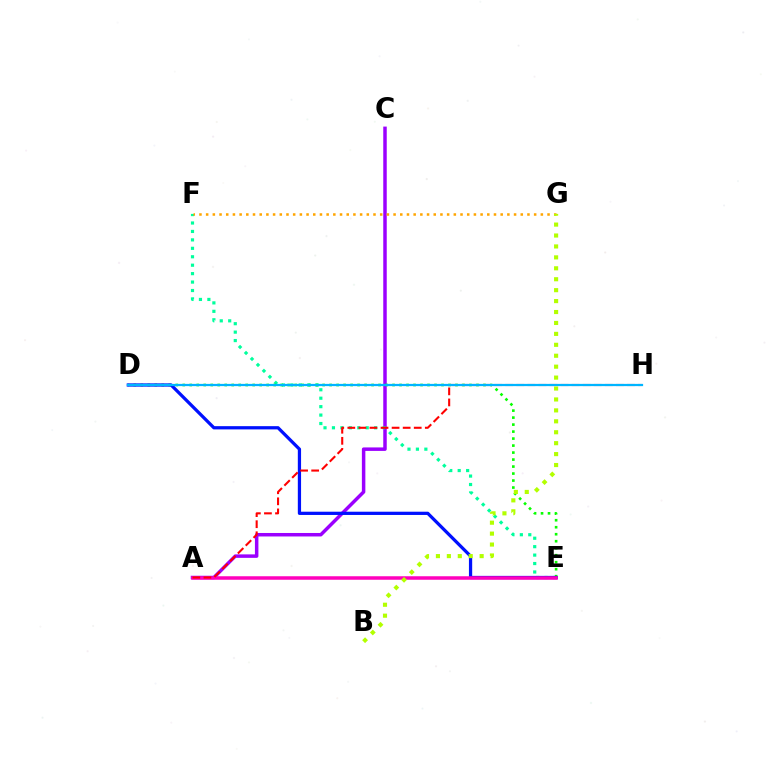{('A', 'C'): [{'color': '#9b00ff', 'line_style': 'solid', 'thickness': 2.51}], ('E', 'F'): [{'color': '#00ff9d', 'line_style': 'dotted', 'thickness': 2.29}], ('D', 'E'): [{'color': '#08ff00', 'line_style': 'dotted', 'thickness': 1.9}, {'color': '#0010ff', 'line_style': 'solid', 'thickness': 2.34}], ('A', 'E'): [{'color': '#ff00bd', 'line_style': 'solid', 'thickness': 2.53}], ('A', 'H'): [{'color': '#ff0000', 'line_style': 'dashed', 'thickness': 1.5}], ('F', 'G'): [{'color': '#ffa500', 'line_style': 'dotted', 'thickness': 1.82}], ('D', 'H'): [{'color': '#00b5ff', 'line_style': 'solid', 'thickness': 1.61}], ('B', 'G'): [{'color': '#b3ff00', 'line_style': 'dotted', 'thickness': 2.97}]}